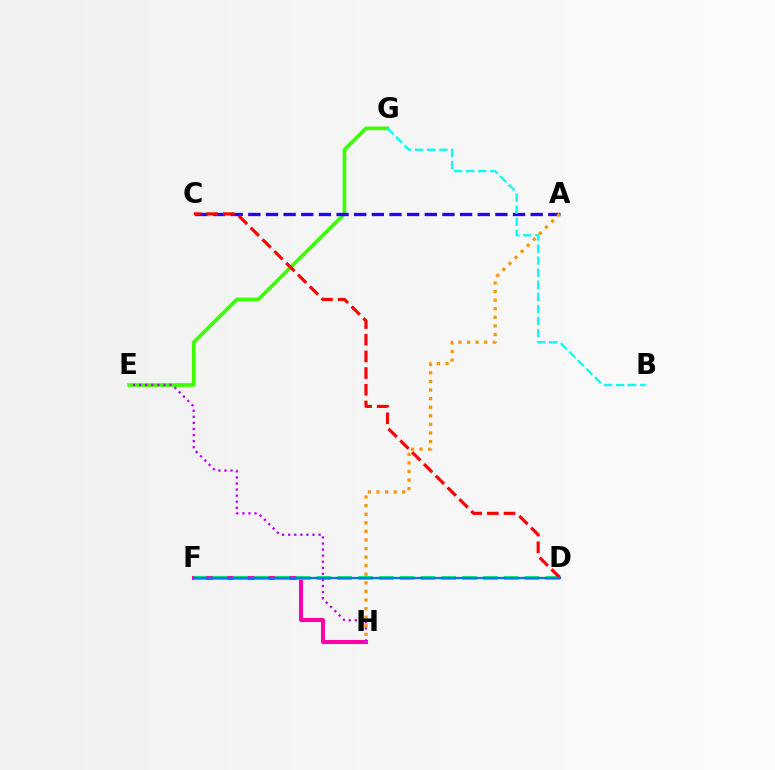{('F', 'H'): [{'color': '#ff00ac', 'line_style': 'solid', 'thickness': 2.93}], ('E', 'G'): [{'color': '#3dff00', 'line_style': 'solid', 'thickness': 2.65}], ('A', 'C'): [{'color': '#2500ff', 'line_style': 'dashed', 'thickness': 2.4}], ('D', 'F'): [{'color': '#d1ff00', 'line_style': 'dotted', 'thickness': 1.58}, {'color': '#00ff5c', 'line_style': 'dashed', 'thickness': 2.83}, {'color': '#0074ff', 'line_style': 'solid', 'thickness': 1.65}], ('B', 'G'): [{'color': '#00fff6', 'line_style': 'dashed', 'thickness': 1.64}], ('C', 'D'): [{'color': '#ff0000', 'line_style': 'dashed', 'thickness': 2.27}], ('E', 'H'): [{'color': '#b900ff', 'line_style': 'dotted', 'thickness': 1.65}], ('A', 'H'): [{'color': '#ff9400', 'line_style': 'dotted', 'thickness': 2.33}]}